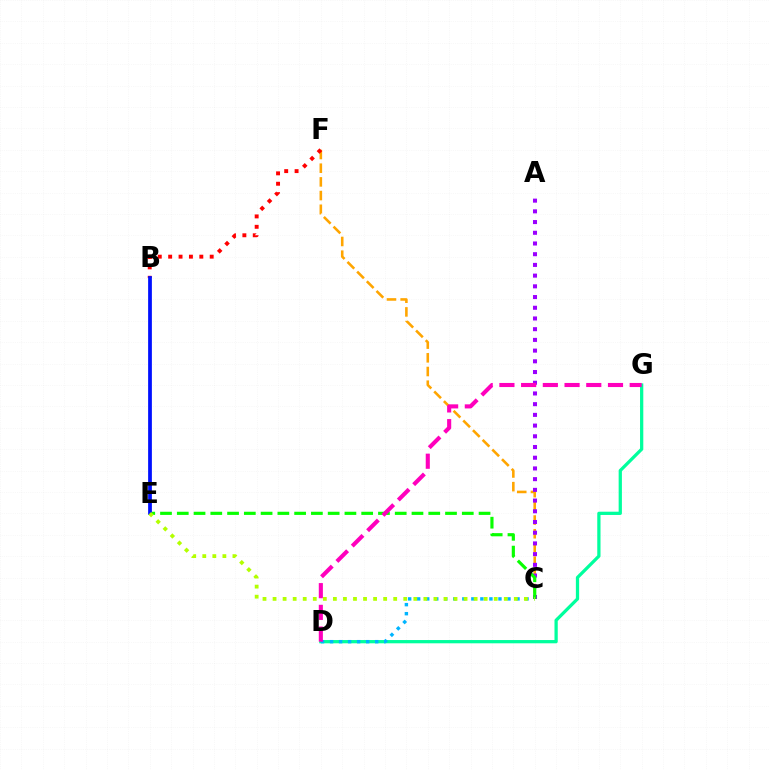{('C', 'F'): [{'color': '#ffa500', 'line_style': 'dashed', 'thickness': 1.86}], ('A', 'C'): [{'color': '#9b00ff', 'line_style': 'dotted', 'thickness': 2.91}], ('B', 'F'): [{'color': '#ff0000', 'line_style': 'dotted', 'thickness': 2.82}], ('D', 'G'): [{'color': '#00ff9d', 'line_style': 'solid', 'thickness': 2.34}, {'color': '#ff00bd', 'line_style': 'dashed', 'thickness': 2.95}], ('C', 'E'): [{'color': '#08ff00', 'line_style': 'dashed', 'thickness': 2.28}, {'color': '#b3ff00', 'line_style': 'dotted', 'thickness': 2.73}], ('B', 'E'): [{'color': '#0010ff', 'line_style': 'solid', 'thickness': 2.7}], ('C', 'D'): [{'color': '#00b5ff', 'line_style': 'dotted', 'thickness': 2.45}]}